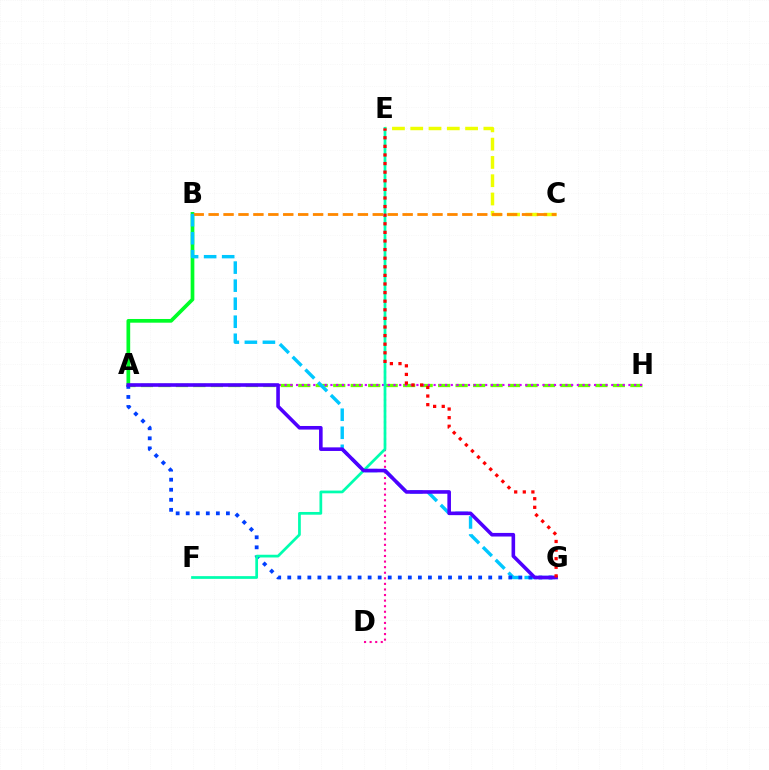{('D', 'E'): [{'color': '#ff00a0', 'line_style': 'dotted', 'thickness': 1.51}], ('C', 'E'): [{'color': '#eeff00', 'line_style': 'dashed', 'thickness': 2.48}], ('A', 'B'): [{'color': '#00ff27', 'line_style': 'solid', 'thickness': 2.67}], ('A', 'H'): [{'color': '#66ff00', 'line_style': 'dashed', 'thickness': 2.37}, {'color': '#d600ff', 'line_style': 'dotted', 'thickness': 1.56}], ('B', 'C'): [{'color': '#ff8800', 'line_style': 'dashed', 'thickness': 2.03}], ('B', 'G'): [{'color': '#00c7ff', 'line_style': 'dashed', 'thickness': 2.45}], ('A', 'G'): [{'color': '#003fff', 'line_style': 'dotted', 'thickness': 2.73}, {'color': '#4f00ff', 'line_style': 'solid', 'thickness': 2.59}], ('E', 'F'): [{'color': '#00ffaf', 'line_style': 'solid', 'thickness': 1.97}], ('E', 'G'): [{'color': '#ff0000', 'line_style': 'dotted', 'thickness': 2.34}]}